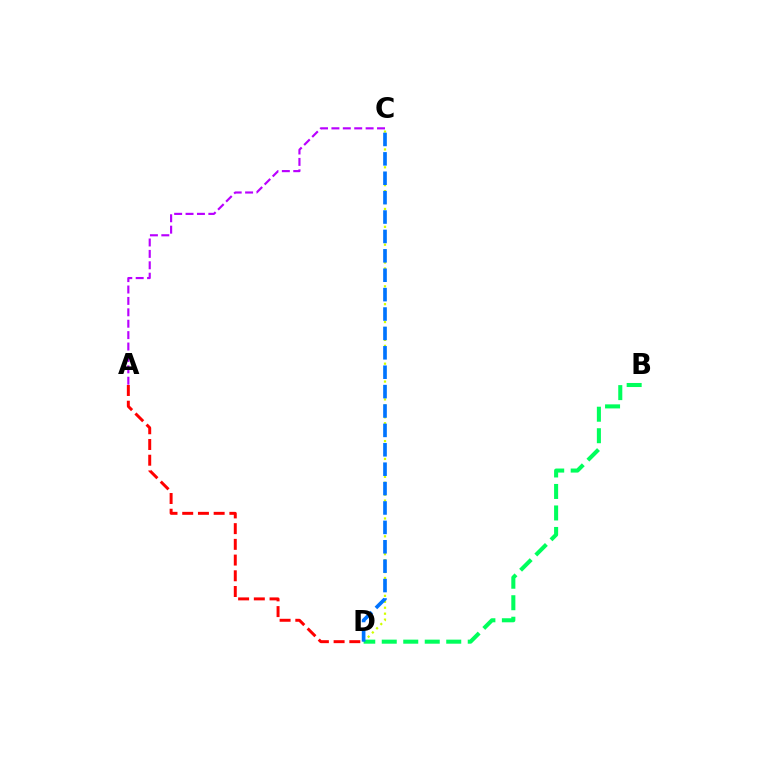{('C', 'D'): [{'color': '#d1ff00', 'line_style': 'dotted', 'thickness': 1.62}, {'color': '#0074ff', 'line_style': 'dashed', 'thickness': 2.63}], ('B', 'D'): [{'color': '#00ff5c', 'line_style': 'dashed', 'thickness': 2.92}], ('A', 'D'): [{'color': '#ff0000', 'line_style': 'dashed', 'thickness': 2.14}], ('A', 'C'): [{'color': '#b900ff', 'line_style': 'dashed', 'thickness': 1.55}]}